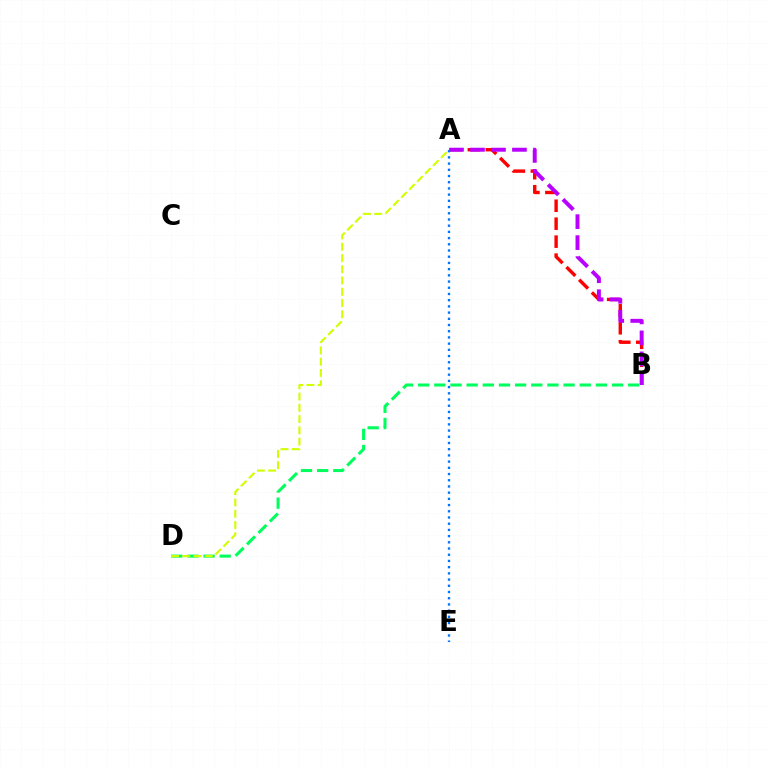{('B', 'D'): [{'color': '#00ff5c', 'line_style': 'dashed', 'thickness': 2.19}], ('A', 'B'): [{'color': '#ff0000', 'line_style': 'dashed', 'thickness': 2.44}, {'color': '#b900ff', 'line_style': 'dashed', 'thickness': 2.85}], ('A', 'D'): [{'color': '#d1ff00', 'line_style': 'dashed', 'thickness': 1.53}], ('A', 'E'): [{'color': '#0074ff', 'line_style': 'dotted', 'thickness': 1.69}]}